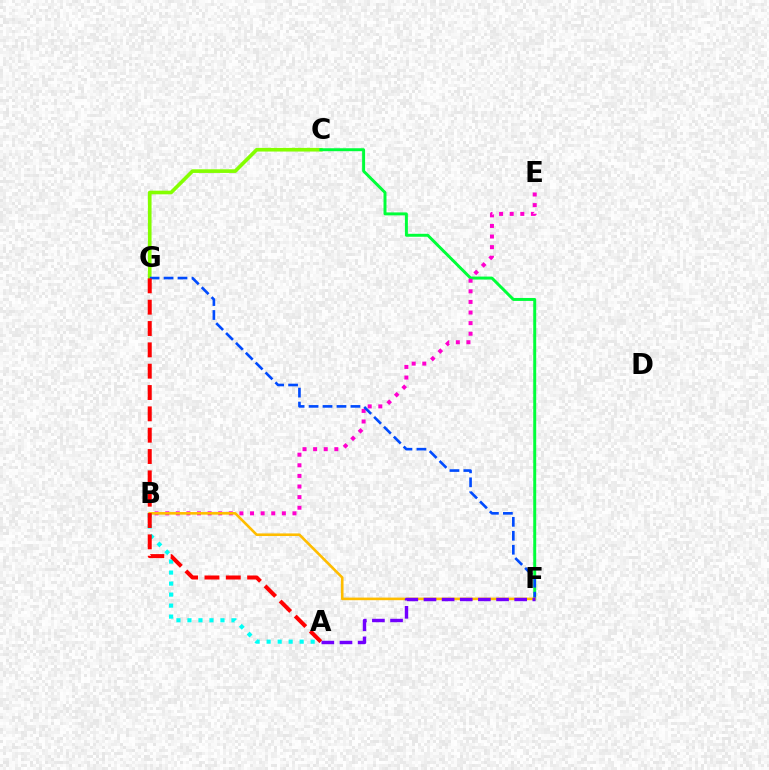{('C', 'G'): [{'color': '#84ff00', 'line_style': 'solid', 'thickness': 2.62}], ('C', 'F'): [{'color': '#00ff39', 'line_style': 'solid', 'thickness': 2.13}], ('B', 'E'): [{'color': '#ff00cf', 'line_style': 'dotted', 'thickness': 2.88}], ('A', 'B'): [{'color': '#00fff6', 'line_style': 'dotted', 'thickness': 2.99}], ('F', 'G'): [{'color': '#004bff', 'line_style': 'dashed', 'thickness': 1.9}], ('B', 'F'): [{'color': '#ffbd00', 'line_style': 'solid', 'thickness': 1.88}], ('A', 'G'): [{'color': '#ff0000', 'line_style': 'dashed', 'thickness': 2.9}], ('A', 'F'): [{'color': '#7200ff', 'line_style': 'dashed', 'thickness': 2.46}]}